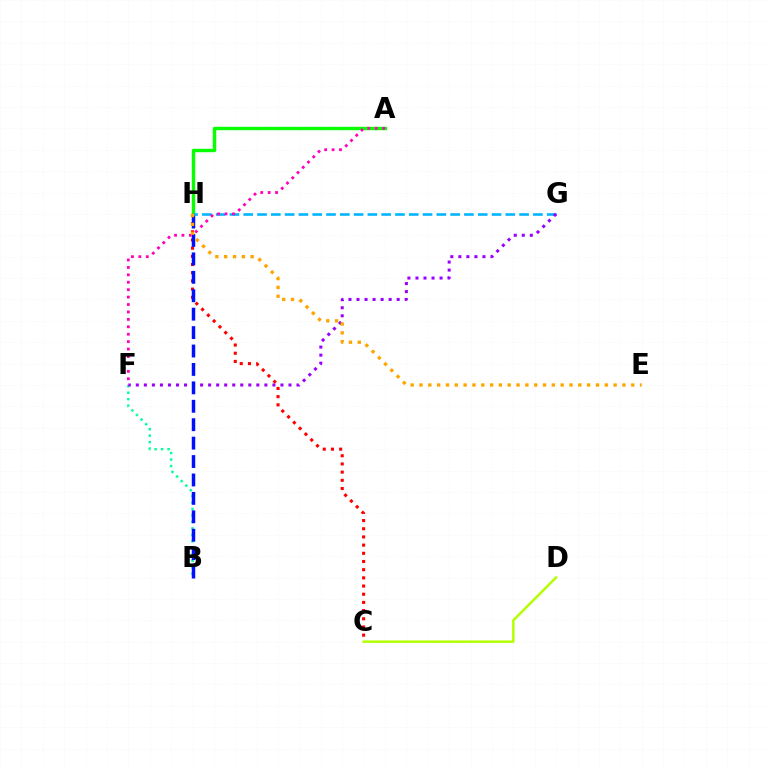{('A', 'H'): [{'color': '#08ff00', 'line_style': 'solid', 'thickness': 2.45}], ('B', 'F'): [{'color': '#00ff9d', 'line_style': 'dotted', 'thickness': 1.76}], ('G', 'H'): [{'color': '#00b5ff', 'line_style': 'dashed', 'thickness': 1.87}], ('F', 'G'): [{'color': '#9b00ff', 'line_style': 'dotted', 'thickness': 2.18}], ('C', 'H'): [{'color': '#ff0000', 'line_style': 'dotted', 'thickness': 2.22}], ('B', 'H'): [{'color': '#0010ff', 'line_style': 'dashed', 'thickness': 2.5}], ('A', 'F'): [{'color': '#ff00bd', 'line_style': 'dotted', 'thickness': 2.02}], ('C', 'D'): [{'color': '#b3ff00', 'line_style': 'solid', 'thickness': 1.79}], ('E', 'H'): [{'color': '#ffa500', 'line_style': 'dotted', 'thickness': 2.4}]}